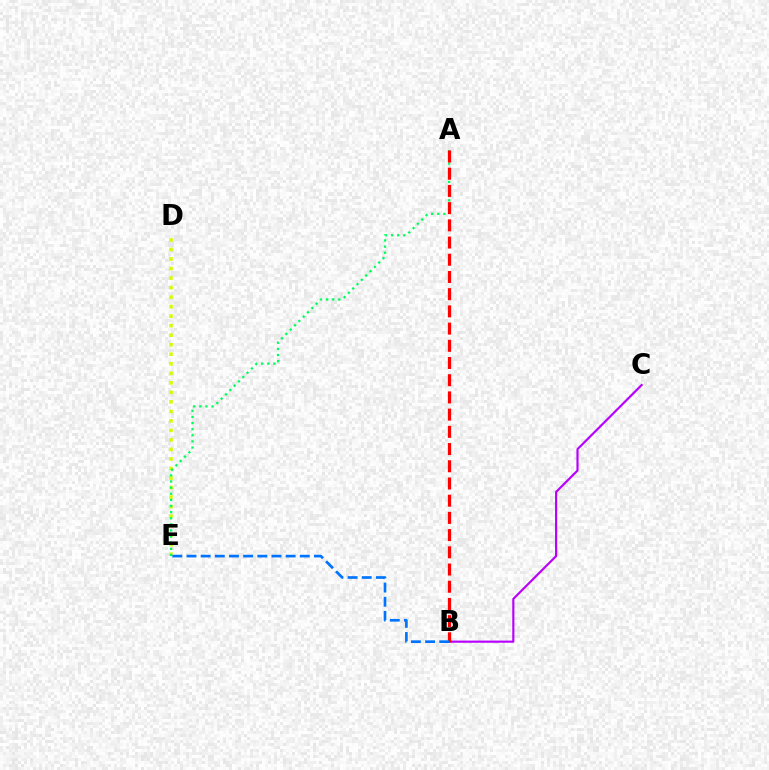{('B', 'C'): [{'color': '#b900ff', 'line_style': 'solid', 'thickness': 1.55}], ('D', 'E'): [{'color': '#d1ff00', 'line_style': 'dotted', 'thickness': 2.59}], ('A', 'E'): [{'color': '#00ff5c', 'line_style': 'dotted', 'thickness': 1.66}], ('A', 'B'): [{'color': '#ff0000', 'line_style': 'dashed', 'thickness': 2.34}], ('B', 'E'): [{'color': '#0074ff', 'line_style': 'dashed', 'thickness': 1.92}]}